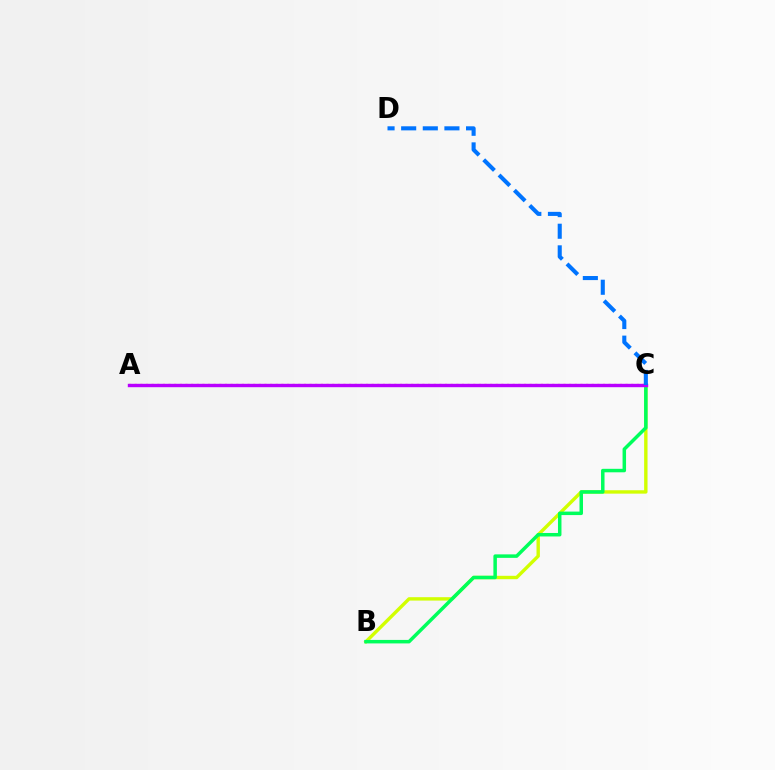{('B', 'C'): [{'color': '#d1ff00', 'line_style': 'solid', 'thickness': 2.44}, {'color': '#00ff5c', 'line_style': 'solid', 'thickness': 2.51}], ('A', 'C'): [{'color': '#ff0000', 'line_style': 'dotted', 'thickness': 1.53}, {'color': '#b900ff', 'line_style': 'solid', 'thickness': 2.44}], ('C', 'D'): [{'color': '#0074ff', 'line_style': 'dashed', 'thickness': 2.94}]}